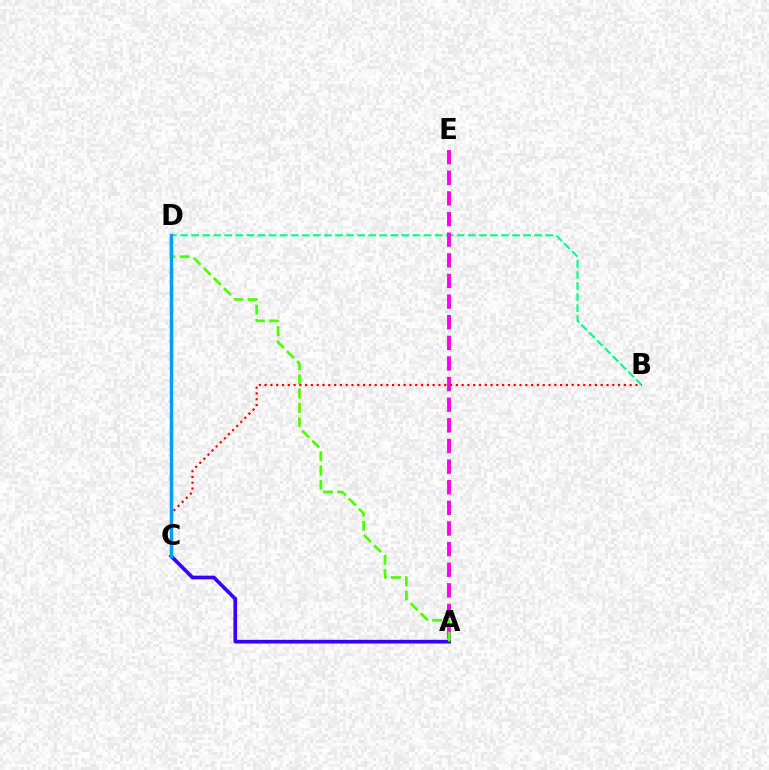{('B', 'D'): [{'color': '#00ff86', 'line_style': 'dashed', 'thickness': 1.5}], ('C', 'D'): [{'color': '#ffd500', 'line_style': 'dashed', 'thickness': 2.36}, {'color': '#009eff', 'line_style': 'solid', 'thickness': 2.48}], ('A', 'E'): [{'color': '#ff00ed', 'line_style': 'dashed', 'thickness': 2.8}], ('A', 'C'): [{'color': '#3700ff', 'line_style': 'solid', 'thickness': 2.65}], ('A', 'D'): [{'color': '#4fff00', 'line_style': 'dashed', 'thickness': 1.94}], ('B', 'C'): [{'color': '#ff0000', 'line_style': 'dotted', 'thickness': 1.57}]}